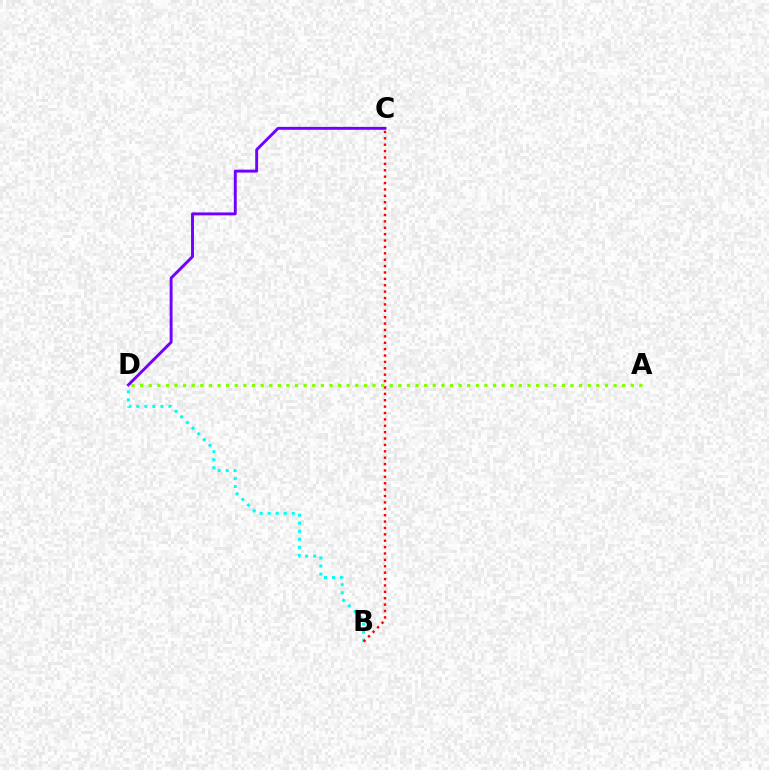{('C', 'D'): [{'color': '#7200ff', 'line_style': 'solid', 'thickness': 2.1}], ('B', 'D'): [{'color': '#00fff6', 'line_style': 'dotted', 'thickness': 2.18}], ('B', 'C'): [{'color': '#ff0000', 'line_style': 'dotted', 'thickness': 1.74}], ('A', 'D'): [{'color': '#84ff00', 'line_style': 'dotted', 'thickness': 2.34}]}